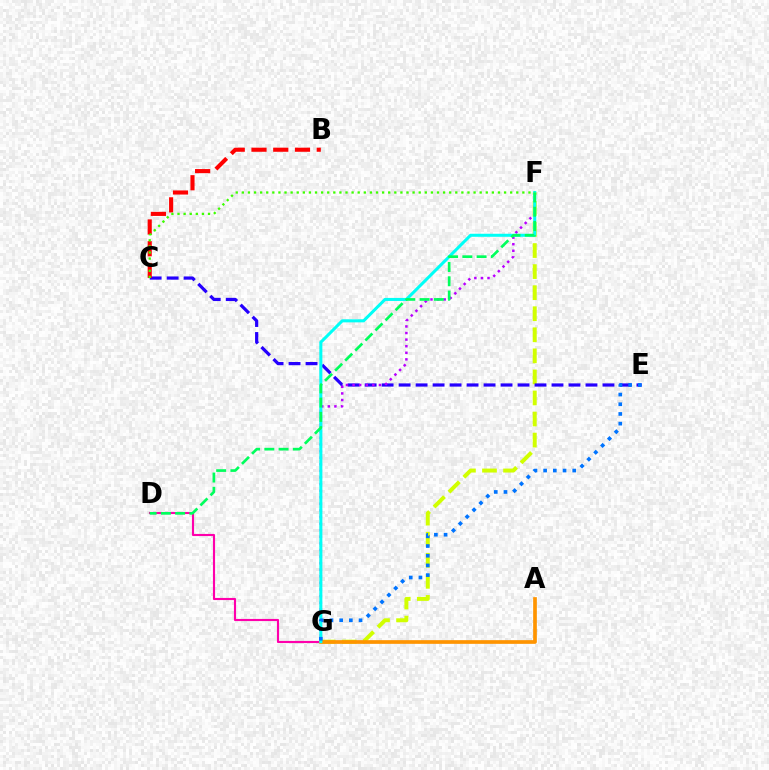{('F', 'G'): [{'color': '#d1ff00', 'line_style': 'dashed', 'thickness': 2.86}, {'color': '#b900ff', 'line_style': 'dotted', 'thickness': 1.79}, {'color': '#00fff6', 'line_style': 'solid', 'thickness': 2.19}], ('C', 'E'): [{'color': '#2500ff', 'line_style': 'dashed', 'thickness': 2.31}], ('D', 'G'): [{'color': '#ff00ac', 'line_style': 'solid', 'thickness': 1.54}], ('A', 'G'): [{'color': '#ff9400', 'line_style': 'solid', 'thickness': 2.66}], ('D', 'F'): [{'color': '#00ff5c', 'line_style': 'dashed', 'thickness': 1.94}], ('B', 'C'): [{'color': '#ff0000', 'line_style': 'dashed', 'thickness': 2.95}], ('E', 'G'): [{'color': '#0074ff', 'line_style': 'dotted', 'thickness': 2.64}], ('C', 'F'): [{'color': '#3dff00', 'line_style': 'dotted', 'thickness': 1.66}]}